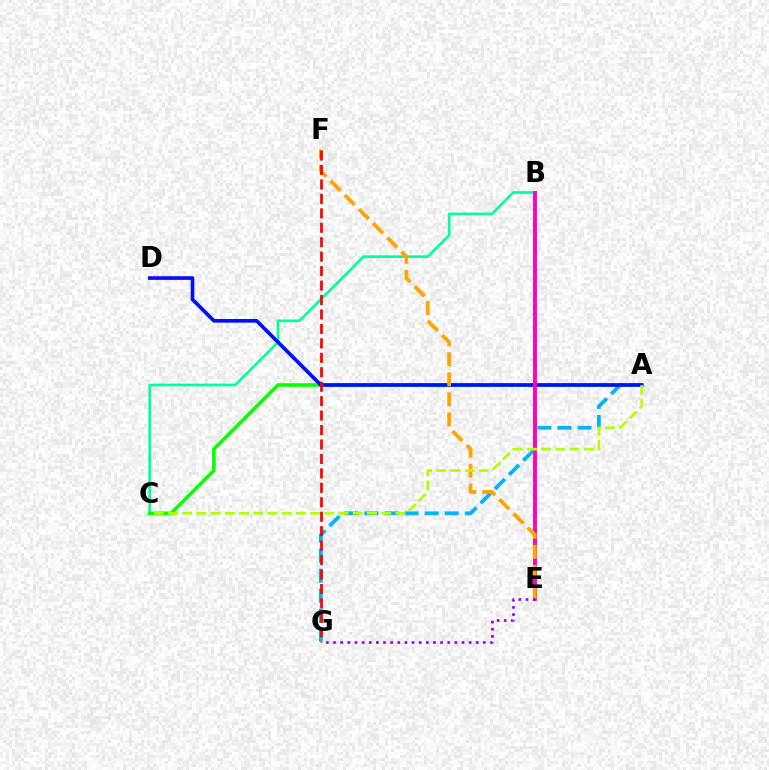{('A', 'G'): [{'color': '#00b5ff', 'line_style': 'dashed', 'thickness': 2.73}], ('B', 'C'): [{'color': '#00ff9d', 'line_style': 'solid', 'thickness': 1.9}], ('A', 'C'): [{'color': '#08ff00', 'line_style': 'solid', 'thickness': 2.57}, {'color': '#b3ff00', 'line_style': 'dashed', 'thickness': 1.93}], ('A', 'D'): [{'color': '#0010ff', 'line_style': 'solid', 'thickness': 2.63}], ('B', 'E'): [{'color': '#ff00bd', 'line_style': 'solid', 'thickness': 2.8}], ('E', 'F'): [{'color': '#ffa500', 'line_style': 'dashed', 'thickness': 2.72}], ('F', 'G'): [{'color': '#ff0000', 'line_style': 'dashed', 'thickness': 1.96}], ('E', 'G'): [{'color': '#9b00ff', 'line_style': 'dotted', 'thickness': 1.94}]}